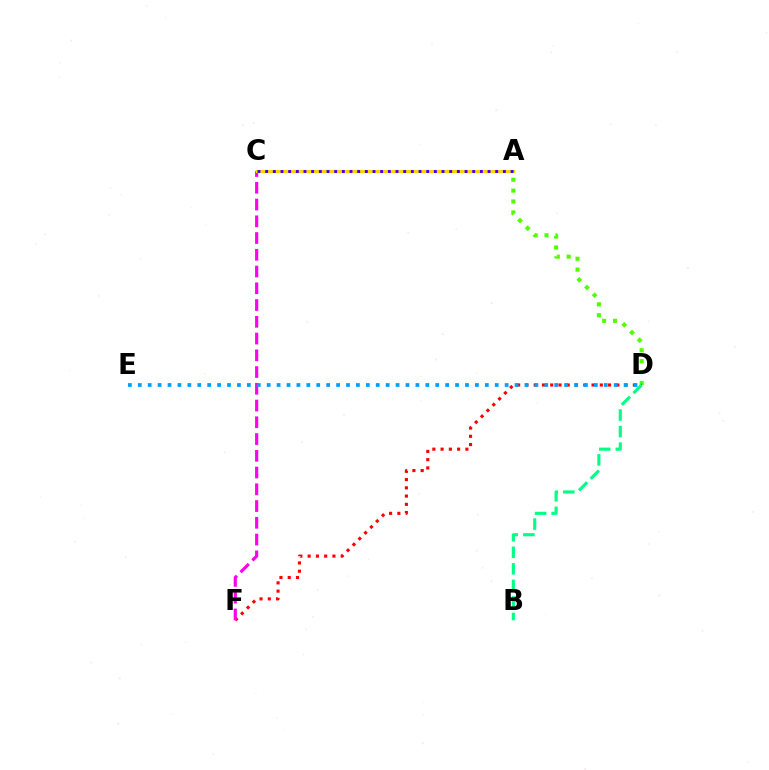{('A', 'D'): [{'color': '#4fff00', 'line_style': 'dotted', 'thickness': 2.96}], ('D', 'F'): [{'color': '#ff0000', 'line_style': 'dotted', 'thickness': 2.25}], ('C', 'F'): [{'color': '#ff00ed', 'line_style': 'dashed', 'thickness': 2.28}], ('B', 'D'): [{'color': '#00ff86', 'line_style': 'dashed', 'thickness': 2.25}], ('D', 'E'): [{'color': '#009eff', 'line_style': 'dotted', 'thickness': 2.69}], ('A', 'C'): [{'color': '#ffd500', 'line_style': 'solid', 'thickness': 2.3}, {'color': '#3700ff', 'line_style': 'dotted', 'thickness': 2.08}]}